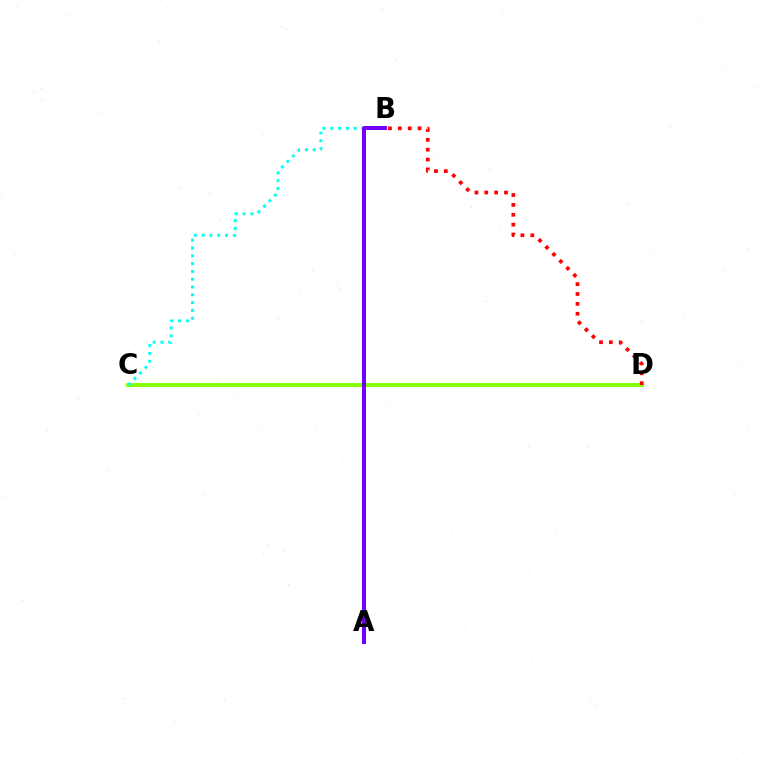{('C', 'D'): [{'color': '#84ff00', 'line_style': 'solid', 'thickness': 2.81}], ('B', 'D'): [{'color': '#ff0000', 'line_style': 'dotted', 'thickness': 2.68}], ('B', 'C'): [{'color': '#00fff6', 'line_style': 'dotted', 'thickness': 2.12}], ('A', 'B'): [{'color': '#7200ff', 'line_style': 'solid', 'thickness': 2.87}]}